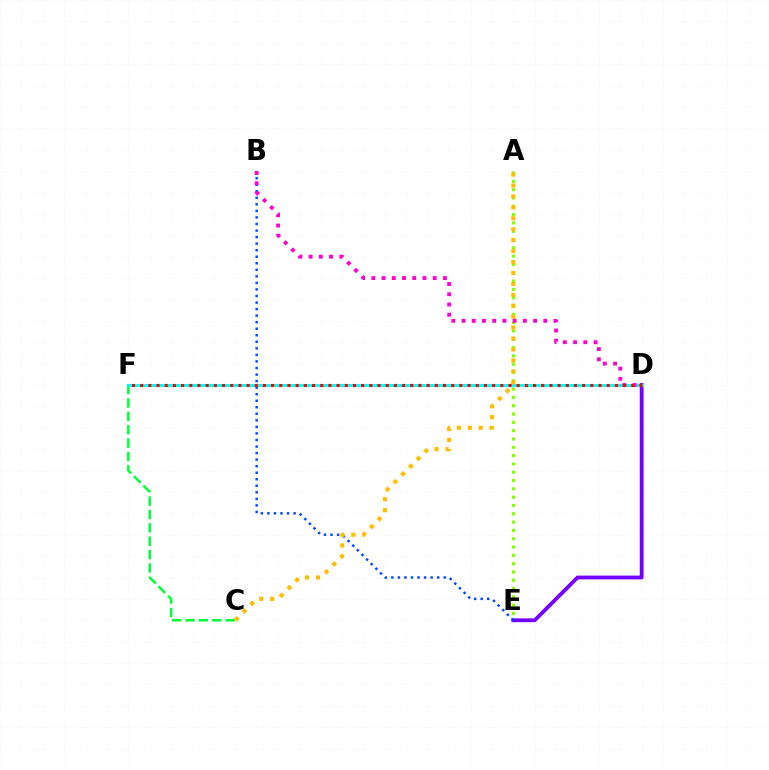{('C', 'F'): [{'color': '#00ff39', 'line_style': 'dashed', 'thickness': 1.82}], ('A', 'E'): [{'color': '#84ff00', 'line_style': 'dotted', 'thickness': 2.26}], ('D', 'E'): [{'color': '#7200ff', 'line_style': 'solid', 'thickness': 2.74}], ('D', 'F'): [{'color': '#00fff6', 'line_style': 'solid', 'thickness': 2.18}, {'color': '#ff0000', 'line_style': 'dotted', 'thickness': 2.22}], ('B', 'E'): [{'color': '#004bff', 'line_style': 'dotted', 'thickness': 1.78}], ('A', 'C'): [{'color': '#ffbd00', 'line_style': 'dotted', 'thickness': 2.97}], ('B', 'D'): [{'color': '#ff00cf', 'line_style': 'dotted', 'thickness': 2.78}]}